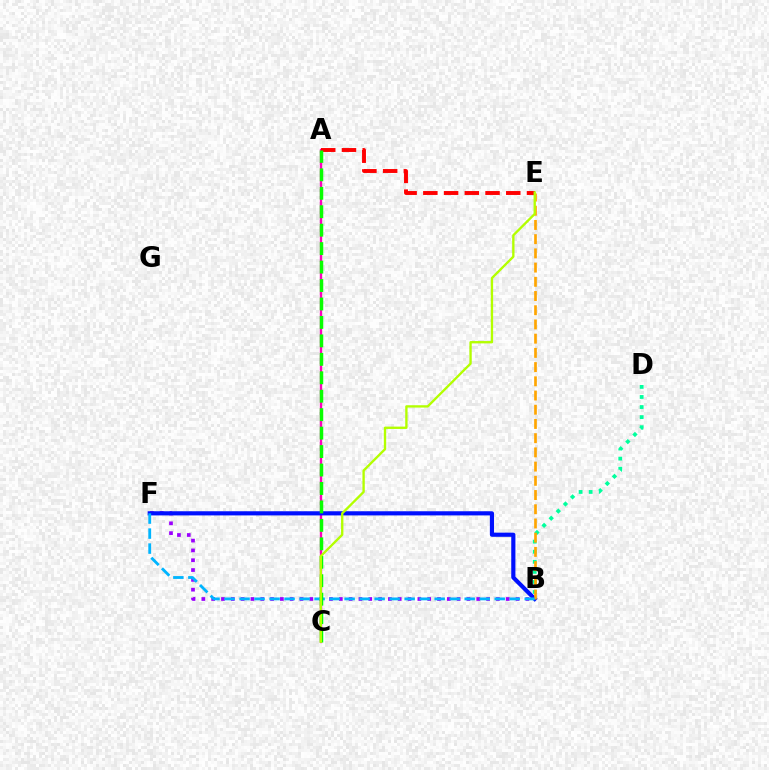{('A', 'C'): [{'color': '#ff00bd', 'line_style': 'solid', 'thickness': 1.7}, {'color': '#08ff00', 'line_style': 'dashed', 'thickness': 2.51}], ('A', 'E'): [{'color': '#ff0000', 'line_style': 'dashed', 'thickness': 2.82}], ('B', 'F'): [{'color': '#9b00ff', 'line_style': 'dotted', 'thickness': 2.67}, {'color': '#0010ff', 'line_style': 'solid', 'thickness': 2.99}, {'color': '#00b5ff', 'line_style': 'dashed', 'thickness': 2.04}], ('B', 'D'): [{'color': '#00ff9d', 'line_style': 'dotted', 'thickness': 2.74}], ('B', 'E'): [{'color': '#ffa500', 'line_style': 'dashed', 'thickness': 1.93}], ('C', 'E'): [{'color': '#b3ff00', 'line_style': 'solid', 'thickness': 1.69}]}